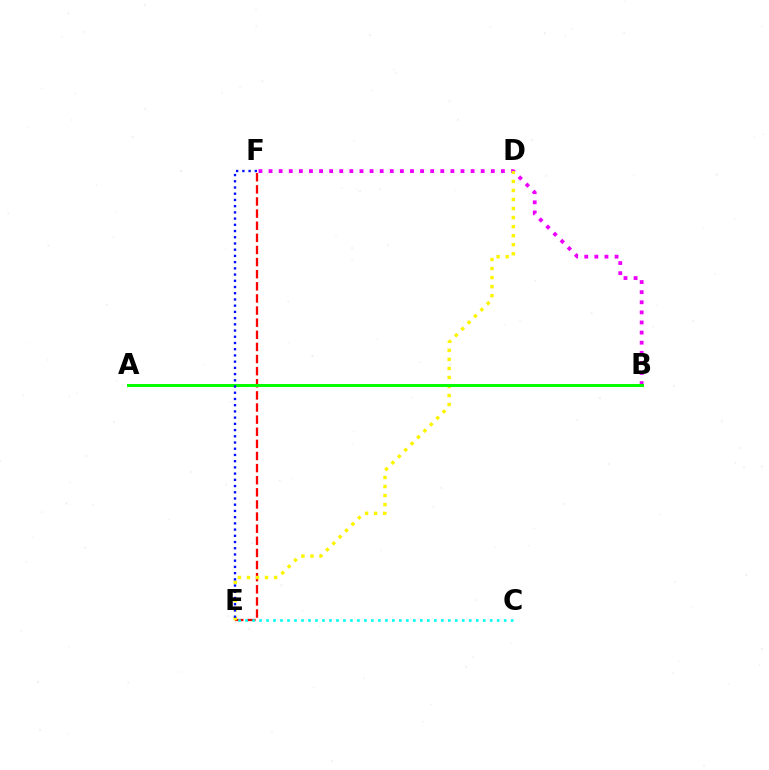{('B', 'F'): [{'color': '#ee00ff', 'line_style': 'dotted', 'thickness': 2.74}], ('E', 'F'): [{'color': '#ff0000', 'line_style': 'dashed', 'thickness': 1.65}, {'color': '#0010ff', 'line_style': 'dotted', 'thickness': 1.69}], ('D', 'E'): [{'color': '#fcf500', 'line_style': 'dotted', 'thickness': 2.46}], ('A', 'B'): [{'color': '#08ff00', 'line_style': 'solid', 'thickness': 2.16}], ('C', 'E'): [{'color': '#00fff6', 'line_style': 'dotted', 'thickness': 1.9}]}